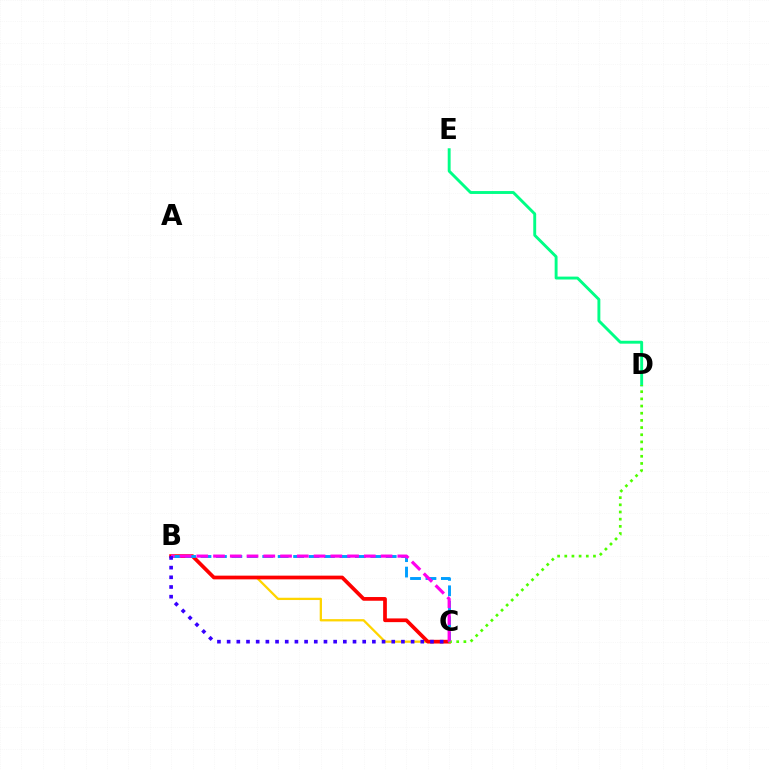{('B', 'C'): [{'color': '#ffd500', 'line_style': 'solid', 'thickness': 1.64}, {'color': '#ff0000', 'line_style': 'solid', 'thickness': 2.68}, {'color': '#009eff', 'line_style': 'dashed', 'thickness': 2.1}, {'color': '#ff00ed', 'line_style': 'dashed', 'thickness': 2.28}, {'color': '#3700ff', 'line_style': 'dotted', 'thickness': 2.63}], ('D', 'E'): [{'color': '#00ff86', 'line_style': 'solid', 'thickness': 2.09}], ('C', 'D'): [{'color': '#4fff00', 'line_style': 'dotted', 'thickness': 1.95}]}